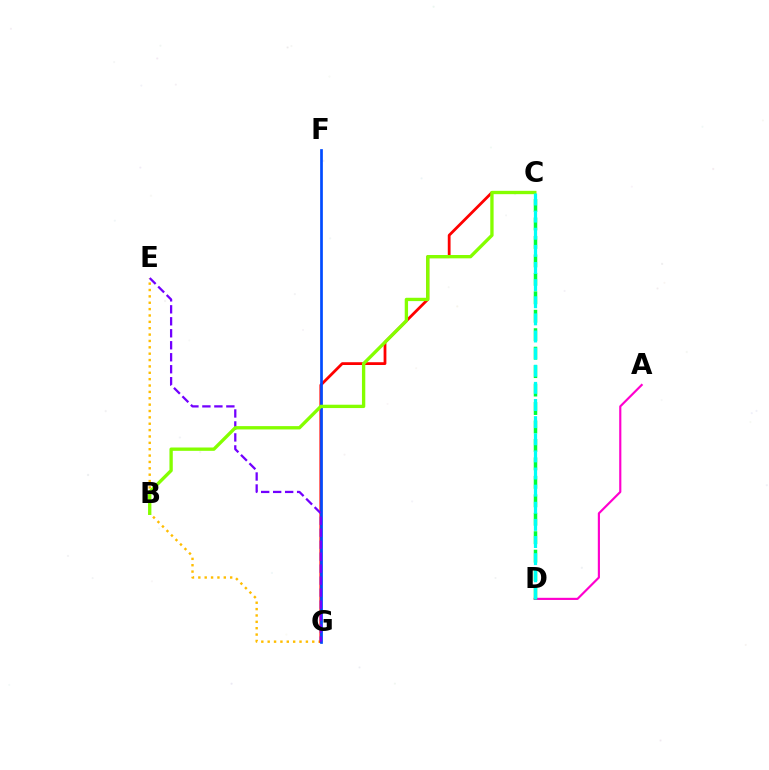{('E', 'G'): [{'color': '#ffbd00', 'line_style': 'dotted', 'thickness': 1.73}, {'color': '#7200ff', 'line_style': 'dashed', 'thickness': 1.63}], ('C', 'G'): [{'color': '#ff0000', 'line_style': 'solid', 'thickness': 2.01}], ('F', 'G'): [{'color': '#004bff', 'line_style': 'solid', 'thickness': 1.95}], ('A', 'D'): [{'color': '#ff00cf', 'line_style': 'solid', 'thickness': 1.55}], ('C', 'D'): [{'color': '#00ff39', 'line_style': 'dashed', 'thickness': 2.51}, {'color': '#00fff6', 'line_style': 'dashed', 'thickness': 2.33}], ('B', 'C'): [{'color': '#84ff00', 'line_style': 'solid', 'thickness': 2.4}]}